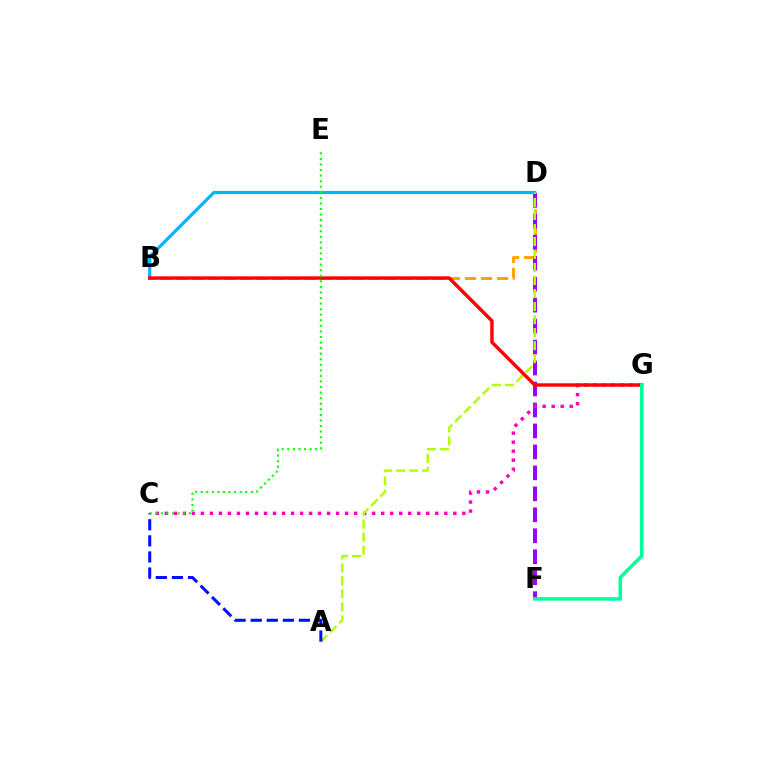{('B', 'D'): [{'color': '#ffa500', 'line_style': 'dashed', 'thickness': 2.18}, {'color': '#00b5ff', 'line_style': 'solid', 'thickness': 2.29}], ('D', 'F'): [{'color': '#9b00ff', 'line_style': 'dashed', 'thickness': 2.85}], ('C', 'G'): [{'color': '#ff00bd', 'line_style': 'dotted', 'thickness': 2.45}], ('A', 'D'): [{'color': '#b3ff00', 'line_style': 'dashed', 'thickness': 1.77}], ('B', 'G'): [{'color': '#ff0000', 'line_style': 'solid', 'thickness': 2.46}], ('F', 'G'): [{'color': '#00ff9d', 'line_style': 'solid', 'thickness': 2.55}], ('A', 'C'): [{'color': '#0010ff', 'line_style': 'dashed', 'thickness': 2.18}], ('C', 'E'): [{'color': '#08ff00', 'line_style': 'dotted', 'thickness': 1.51}]}